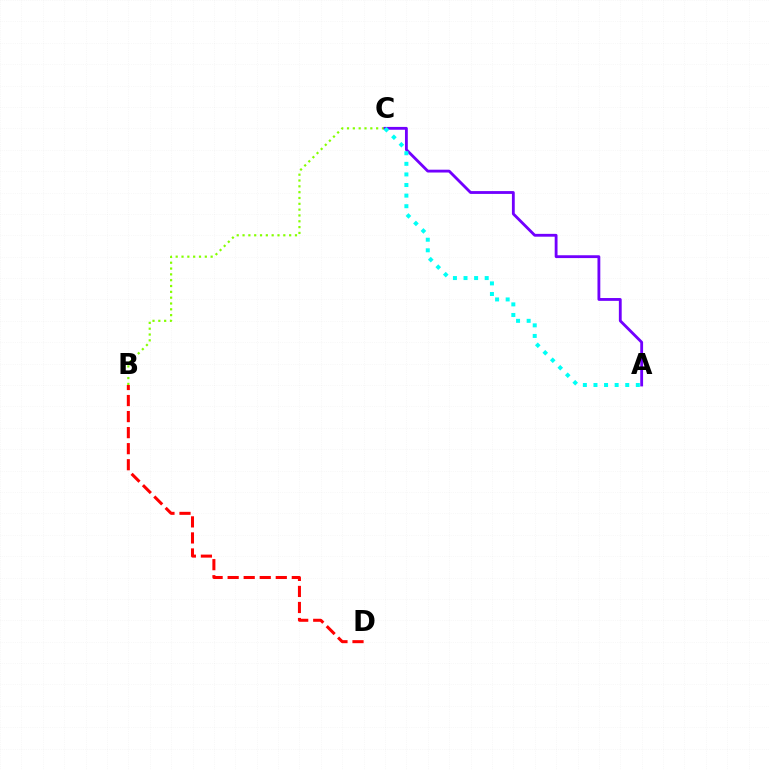{('B', 'C'): [{'color': '#84ff00', 'line_style': 'dotted', 'thickness': 1.58}], ('A', 'C'): [{'color': '#7200ff', 'line_style': 'solid', 'thickness': 2.04}, {'color': '#00fff6', 'line_style': 'dotted', 'thickness': 2.88}], ('B', 'D'): [{'color': '#ff0000', 'line_style': 'dashed', 'thickness': 2.18}]}